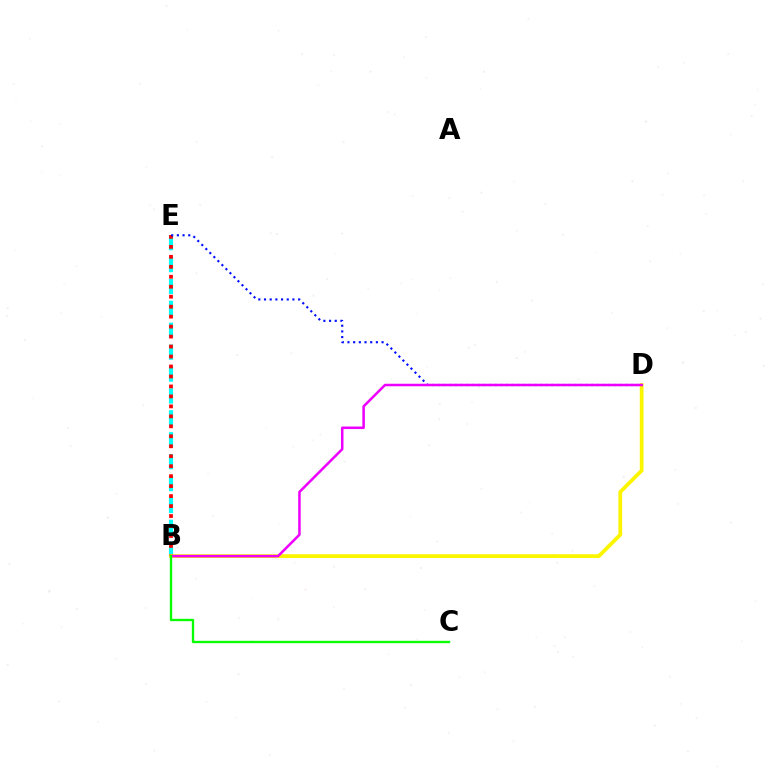{('B', 'E'): [{'color': '#00fff6', 'line_style': 'dashed', 'thickness': 2.98}, {'color': '#ff0000', 'line_style': 'dotted', 'thickness': 2.71}], ('D', 'E'): [{'color': '#0010ff', 'line_style': 'dotted', 'thickness': 1.54}], ('B', 'D'): [{'color': '#fcf500', 'line_style': 'solid', 'thickness': 2.71}, {'color': '#ee00ff', 'line_style': 'solid', 'thickness': 1.82}], ('B', 'C'): [{'color': '#08ff00', 'line_style': 'solid', 'thickness': 1.69}]}